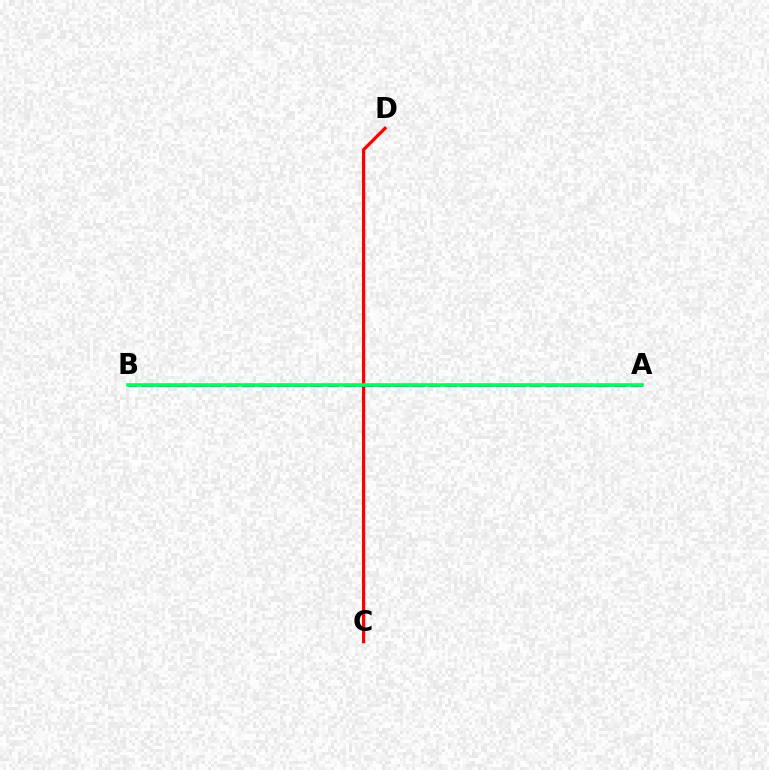{('C', 'D'): [{'color': '#ff0000', 'line_style': 'solid', 'thickness': 2.34}], ('A', 'B'): [{'color': '#0074ff', 'line_style': 'dashed', 'thickness': 1.96}, {'color': '#d1ff00', 'line_style': 'dashed', 'thickness': 1.65}, {'color': '#b900ff', 'line_style': 'dashed', 'thickness': 2.29}, {'color': '#00ff5c', 'line_style': 'solid', 'thickness': 2.57}]}